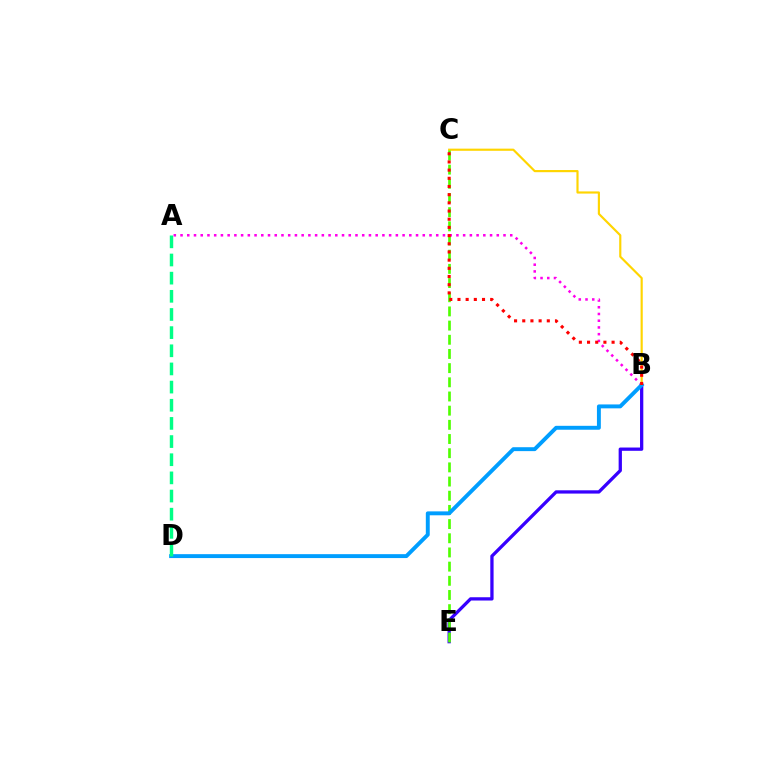{('B', 'C'): [{'color': '#ffd500', 'line_style': 'solid', 'thickness': 1.56}, {'color': '#ff0000', 'line_style': 'dotted', 'thickness': 2.22}], ('B', 'E'): [{'color': '#3700ff', 'line_style': 'solid', 'thickness': 2.36}], ('C', 'E'): [{'color': '#4fff00', 'line_style': 'dashed', 'thickness': 1.93}], ('A', 'B'): [{'color': '#ff00ed', 'line_style': 'dotted', 'thickness': 1.83}], ('B', 'D'): [{'color': '#009eff', 'line_style': 'solid', 'thickness': 2.82}], ('A', 'D'): [{'color': '#00ff86', 'line_style': 'dashed', 'thickness': 2.47}]}